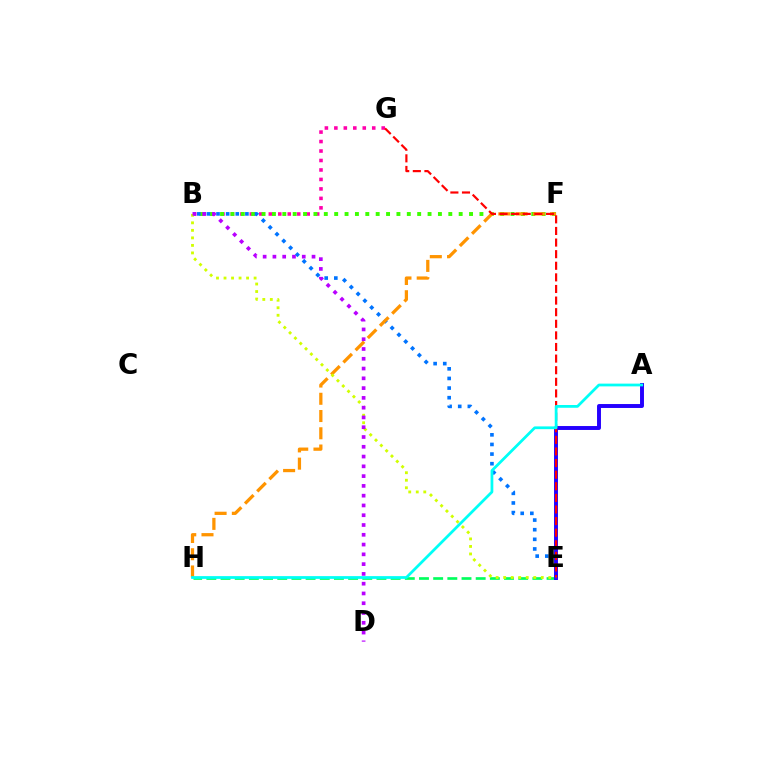{('B', 'G'): [{'color': '#ff00ac', 'line_style': 'dotted', 'thickness': 2.57}], ('B', 'F'): [{'color': '#3dff00', 'line_style': 'dotted', 'thickness': 2.82}], ('E', 'H'): [{'color': '#00ff5c', 'line_style': 'dashed', 'thickness': 1.93}], ('B', 'E'): [{'color': '#0074ff', 'line_style': 'dotted', 'thickness': 2.62}, {'color': '#d1ff00', 'line_style': 'dotted', 'thickness': 2.04}], ('F', 'H'): [{'color': '#ff9400', 'line_style': 'dashed', 'thickness': 2.34}], ('A', 'E'): [{'color': '#2500ff', 'line_style': 'solid', 'thickness': 2.83}], ('E', 'G'): [{'color': '#ff0000', 'line_style': 'dashed', 'thickness': 1.58}], ('B', 'D'): [{'color': '#b900ff', 'line_style': 'dotted', 'thickness': 2.66}], ('A', 'H'): [{'color': '#00fff6', 'line_style': 'solid', 'thickness': 1.99}]}